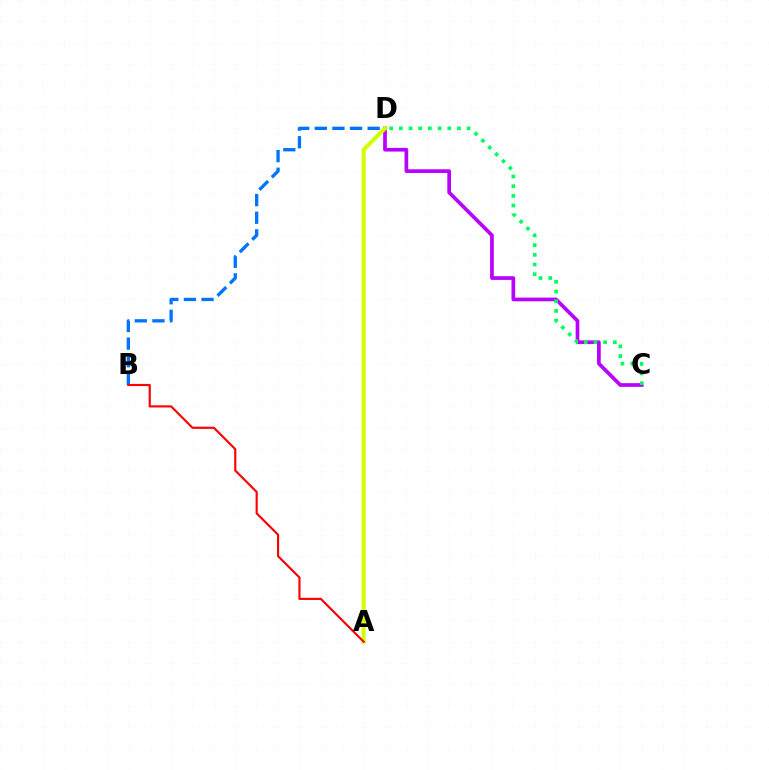{('C', 'D'): [{'color': '#b900ff', 'line_style': 'solid', 'thickness': 2.66}, {'color': '#00ff5c', 'line_style': 'dotted', 'thickness': 2.63}], ('B', 'D'): [{'color': '#0074ff', 'line_style': 'dashed', 'thickness': 2.39}], ('A', 'D'): [{'color': '#d1ff00', 'line_style': 'solid', 'thickness': 2.92}], ('A', 'B'): [{'color': '#ff0000', 'line_style': 'solid', 'thickness': 1.55}]}